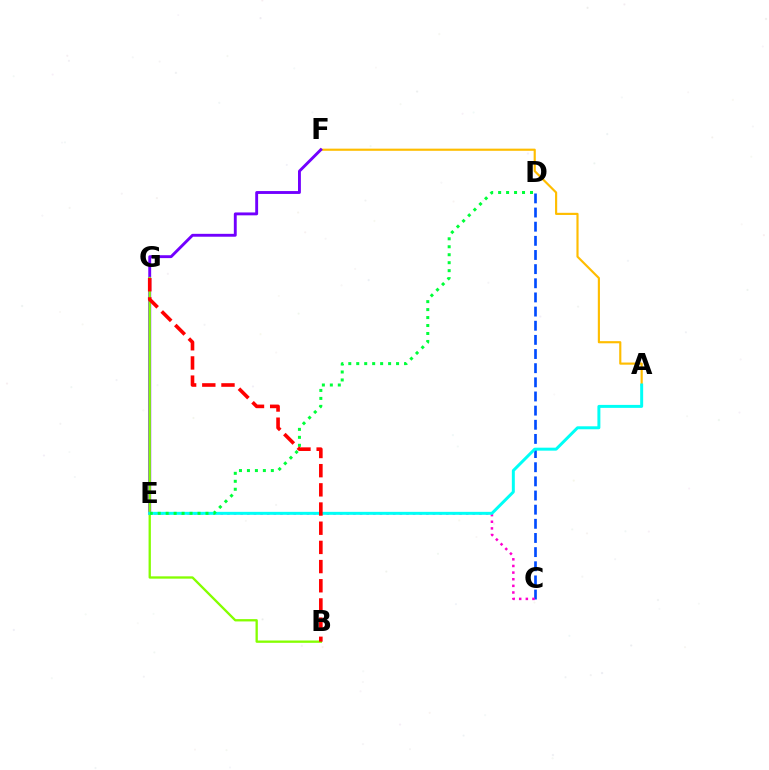{('C', 'D'): [{'color': '#004bff', 'line_style': 'dashed', 'thickness': 1.92}], ('A', 'F'): [{'color': '#ffbd00', 'line_style': 'solid', 'thickness': 1.55}], ('E', 'F'): [{'color': '#7200ff', 'line_style': 'solid', 'thickness': 2.08}], ('C', 'E'): [{'color': '#ff00cf', 'line_style': 'dotted', 'thickness': 1.8}], ('B', 'G'): [{'color': '#84ff00', 'line_style': 'solid', 'thickness': 1.67}, {'color': '#ff0000', 'line_style': 'dashed', 'thickness': 2.61}], ('A', 'E'): [{'color': '#00fff6', 'line_style': 'solid', 'thickness': 2.14}], ('D', 'E'): [{'color': '#00ff39', 'line_style': 'dotted', 'thickness': 2.16}]}